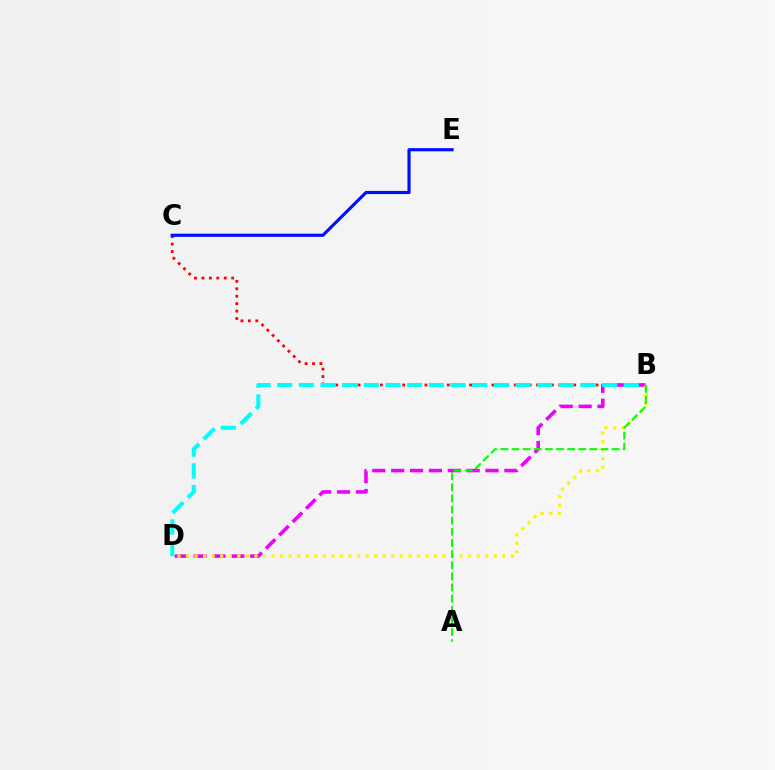{('B', 'C'): [{'color': '#ff0000', 'line_style': 'dotted', 'thickness': 2.02}], ('C', 'E'): [{'color': '#0010ff', 'line_style': 'solid', 'thickness': 2.27}], ('B', 'D'): [{'color': '#ee00ff', 'line_style': 'dashed', 'thickness': 2.56}, {'color': '#fcf500', 'line_style': 'dotted', 'thickness': 2.32}, {'color': '#00fff6', 'line_style': 'dashed', 'thickness': 2.94}], ('A', 'B'): [{'color': '#08ff00', 'line_style': 'dashed', 'thickness': 1.51}]}